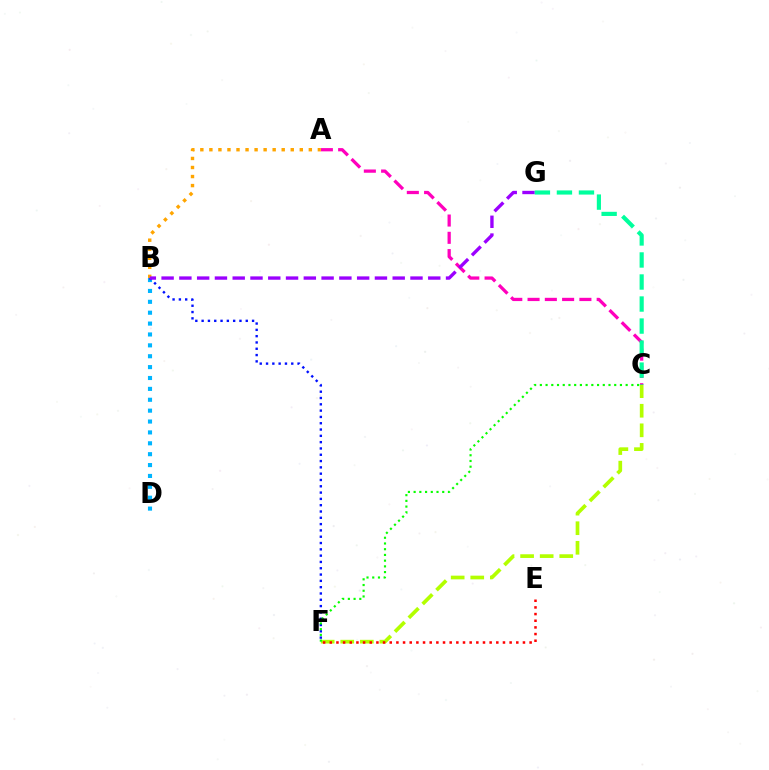{('A', 'C'): [{'color': '#ff00bd', 'line_style': 'dashed', 'thickness': 2.35}], ('C', 'F'): [{'color': '#b3ff00', 'line_style': 'dashed', 'thickness': 2.66}, {'color': '#08ff00', 'line_style': 'dotted', 'thickness': 1.55}], ('B', 'D'): [{'color': '#00b5ff', 'line_style': 'dotted', 'thickness': 2.96}], ('B', 'F'): [{'color': '#0010ff', 'line_style': 'dotted', 'thickness': 1.71}], ('A', 'B'): [{'color': '#ffa500', 'line_style': 'dotted', 'thickness': 2.46}], ('B', 'G'): [{'color': '#9b00ff', 'line_style': 'dashed', 'thickness': 2.42}], ('E', 'F'): [{'color': '#ff0000', 'line_style': 'dotted', 'thickness': 1.81}], ('C', 'G'): [{'color': '#00ff9d', 'line_style': 'dashed', 'thickness': 2.99}]}